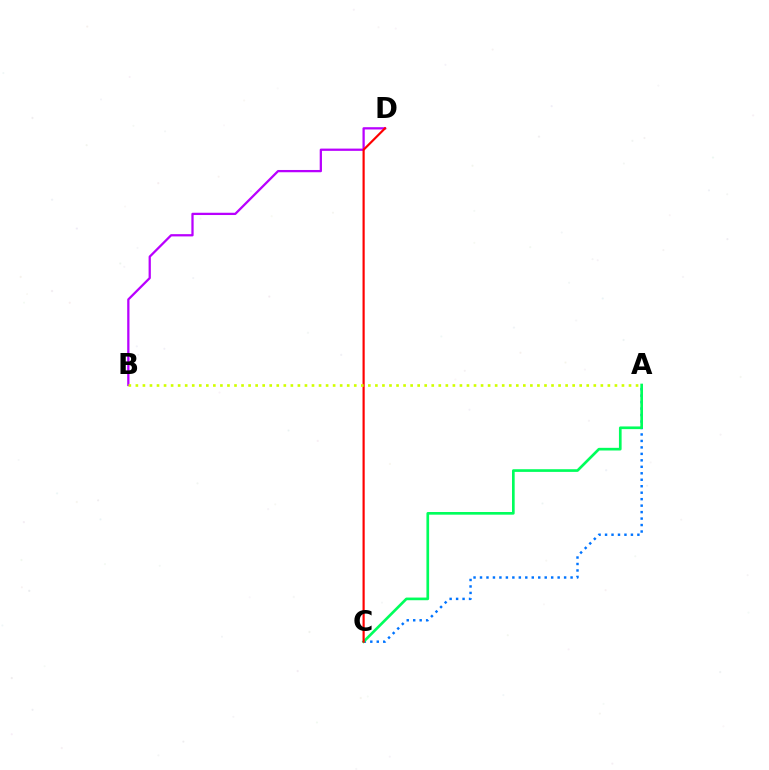{('A', 'C'): [{'color': '#0074ff', 'line_style': 'dotted', 'thickness': 1.76}, {'color': '#00ff5c', 'line_style': 'solid', 'thickness': 1.92}], ('B', 'D'): [{'color': '#b900ff', 'line_style': 'solid', 'thickness': 1.63}], ('C', 'D'): [{'color': '#ff0000', 'line_style': 'solid', 'thickness': 1.56}], ('A', 'B'): [{'color': '#d1ff00', 'line_style': 'dotted', 'thickness': 1.91}]}